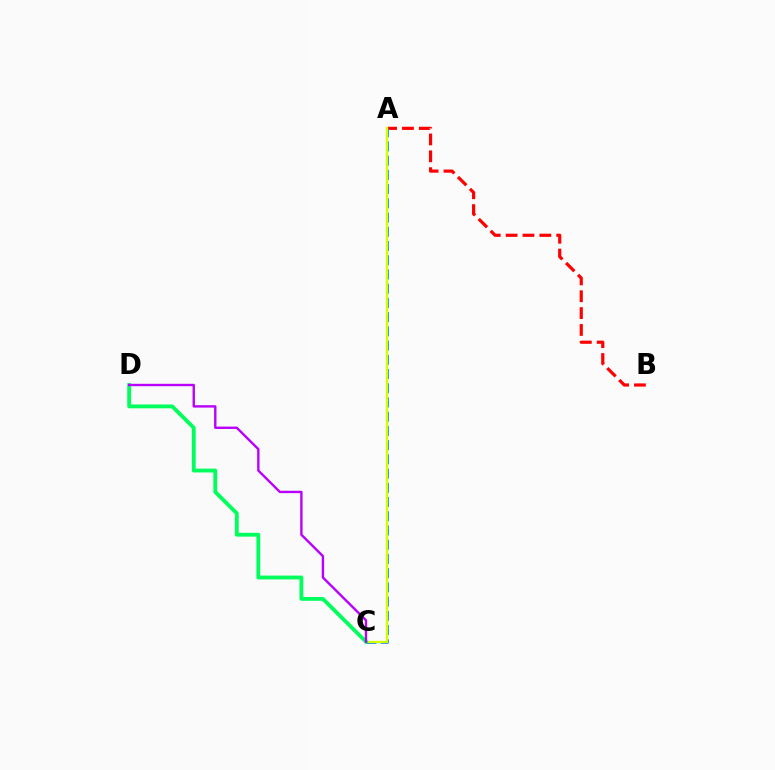{('A', 'B'): [{'color': '#ff0000', 'line_style': 'dashed', 'thickness': 2.29}], ('A', 'C'): [{'color': '#0074ff', 'line_style': 'dashed', 'thickness': 1.93}, {'color': '#d1ff00', 'line_style': 'solid', 'thickness': 1.67}], ('C', 'D'): [{'color': '#00ff5c', 'line_style': 'solid', 'thickness': 2.76}, {'color': '#b900ff', 'line_style': 'solid', 'thickness': 1.72}]}